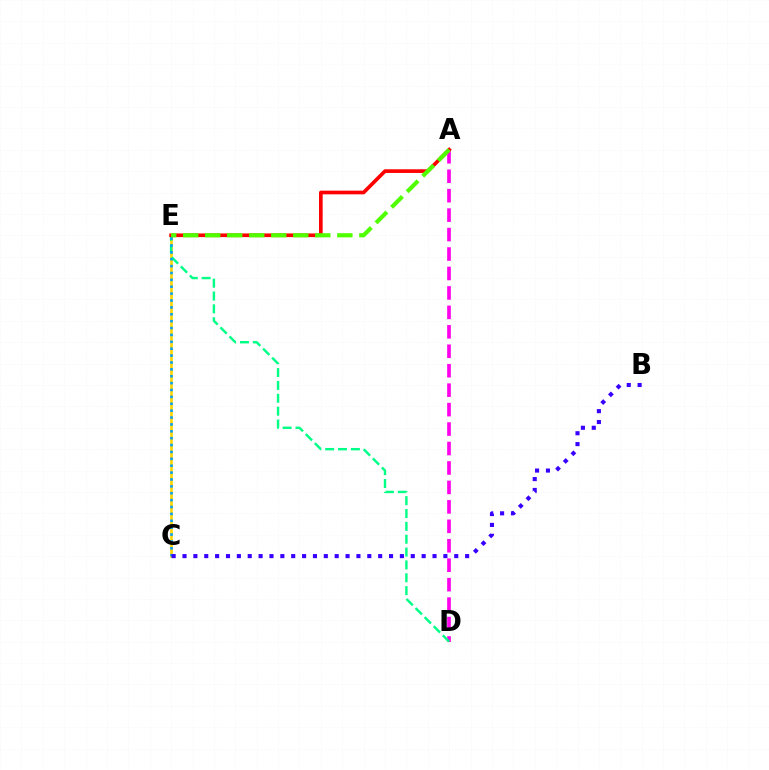{('C', 'E'): [{'color': '#ffd500', 'line_style': 'solid', 'thickness': 1.92}, {'color': '#009eff', 'line_style': 'dotted', 'thickness': 1.87}], ('A', 'D'): [{'color': '#ff00ed', 'line_style': 'dashed', 'thickness': 2.64}], ('D', 'E'): [{'color': '#00ff86', 'line_style': 'dashed', 'thickness': 1.75}], ('A', 'E'): [{'color': '#ff0000', 'line_style': 'solid', 'thickness': 2.64}, {'color': '#4fff00', 'line_style': 'dashed', 'thickness': 2.99}], ('B', 'C'): [{'color': '#3700ff', 'line_style': 'dotted', 'thickness': 2.95}]}